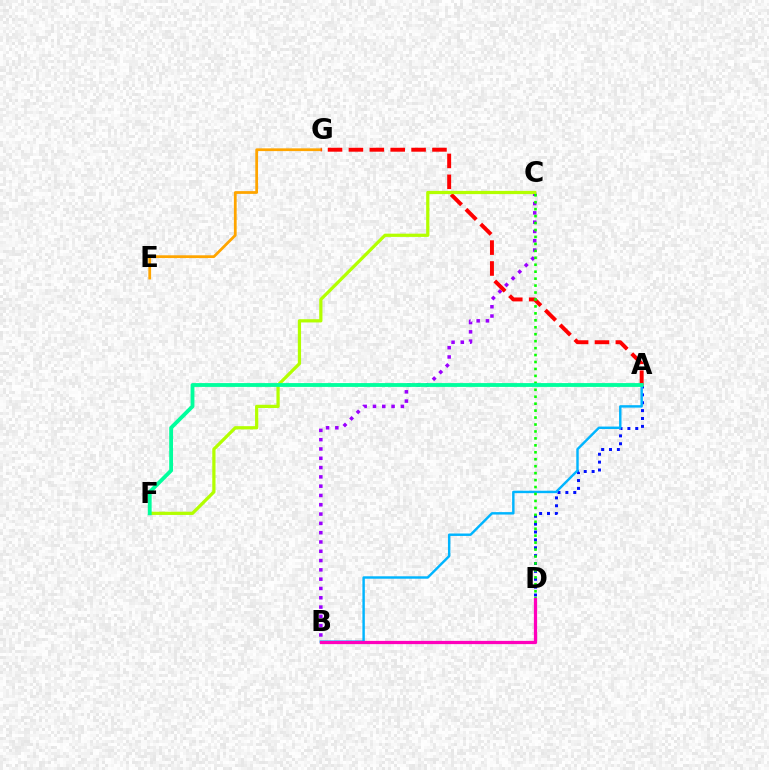{('B', 'C'): [{'color': '#9b00ff', 'line_style': 'dotted', 'thickness': 2.53}], ('E', 'G'): [{'color': '#ffa500', 'line_style': 'solid', 'thickness': 1.99}], ('A', 'D'): [{'color': '#0010ff', 'line_style': 'dotted', 'thickness': 2.14}], ('A', 'G'): [{'color': '#ff0000', 'line_style': 'dashed', 'thickness': 2.84}], ('A', 'B'): [{'color': '#00b5ff', 'line_style': 'solid', 'thickness': 1.75}], ('C', 'F'): [{'color': '#b3ff00', 'line_style': 'solid', 'thickness': 2.33}], ('C', 'D'): [{'color': '#08ff00', 'line_style': 'dotted', 'thickness': 1.89}], ('B', 'D'): [{'color': '#ff00bd', 'line_style': 'solid', 'thickness': 2.34}], ('A', 'F'): [{'color': '#00ff9d', 'line_style': 'solid', 'thickness': 2.76}]}